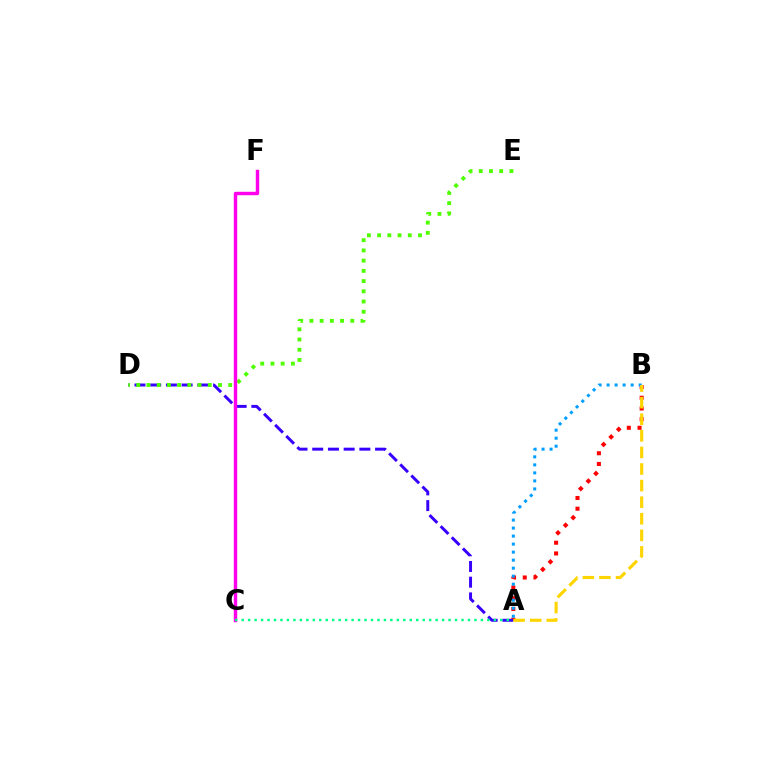{('A', 'B'): [{'color': '#ff0000', 'line_style': 'dotted', 'thickness': 2.91}, {'color': '#009eff', 'line_style': 'dotted', 'thickness': 2.18}, {'color': '#ffd500', 'line_style': 'dashed', 'thickness': 2.25}], ('A', 'D'): [{'color': '#3700ff', 'line_style': 'dashed', 'thickness': 2.13}], ('D', 'E'): [{'color': '#4fff00', 'line_style': 'dotted', 'thickness': 2.78}], ('C', 'F'): [{'color': '#ff00ed', 'line_style': 'solid', 'thickness': 2.46}], ('A', 'C'): [{'color': '#00ff86', 'line_style': 'dotted', 'thickness': 1.76}]}